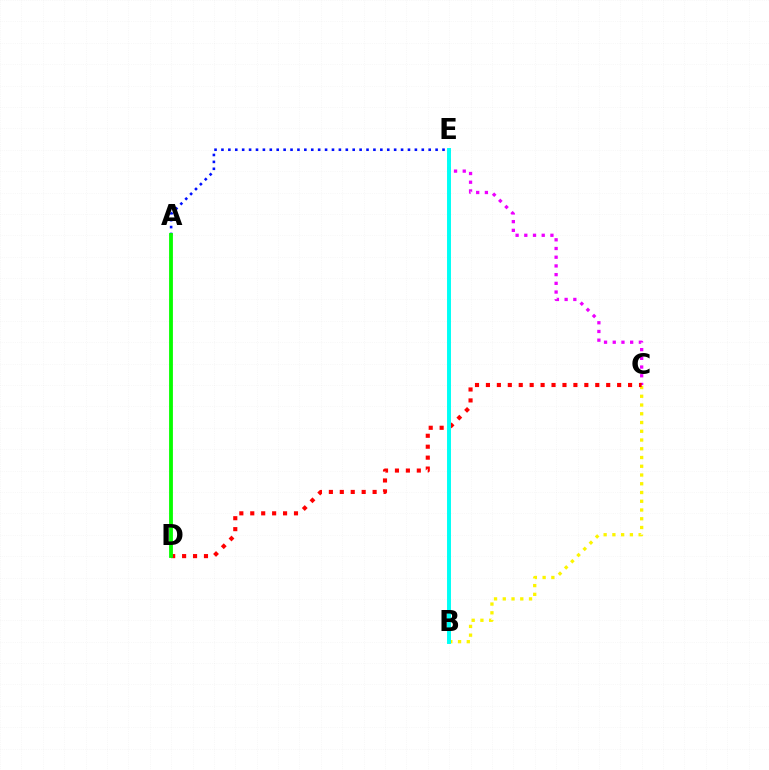{('B', 'C'): [{'color': '#fcf500', 'line_style': 'dotted', 'thickness': 2.38}], ('A', 'E'): [{'color': '#0010ff', 'line_style': 'dotted', 'thickness': 1.88}], ('C', 'E'): [{'color': '#ee00ff', 'line_style': 'dotted', 'thickness': 2.37}], ('C', 'D'): [{'color': '#ff0000', 'line_style': 'dotted', 'thickness': 2.97}], ('A', 'D'): [{'color': '#08ff00', 'line_style': 'solid', 'thickness': 2.75}], ('B', 'E'): [{'color': '#00fff6', 'line_style': 'solid', 'thickness': 2.83}]}